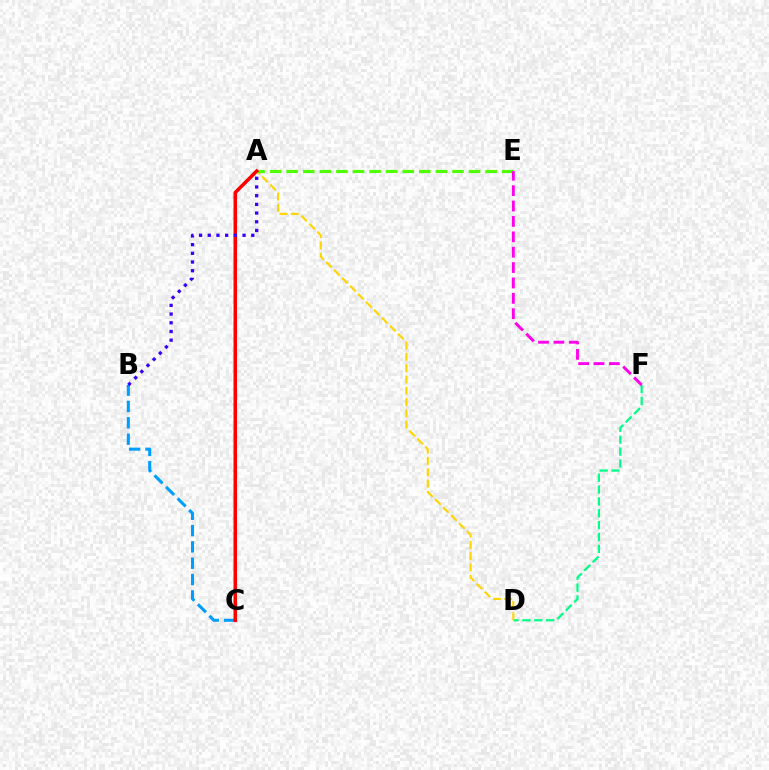{('D', 'F'): [{'color': '#00ff86', 'line_style': 'dashed', 'thickness': 1.61}], ('A', 'D'): [{'color': '#ffd500', 'line_style': 'dashed', 'thickness': 1.53}], ('A', 'E'): [{'color': '#4fff00', 'line_style': 'dashed', 'thickness': 2.25}], ('B', 'C'): [{'color': '#009eff', 'line_style': 'dashed', 'thickness': 2.22}], ('E', 'F'): [{'color': '#ff00ed', 'line_style': 'dashed', 'thickness': 2.09}], ('A', 'C'): [{'color': '#ff0000', 'line_style': 'solid', 'thickness': 2.55}], ('A', 'B'): [{'color': '#3700ff', 'line_style': 'dotted', 'thickness': 2.36}]}